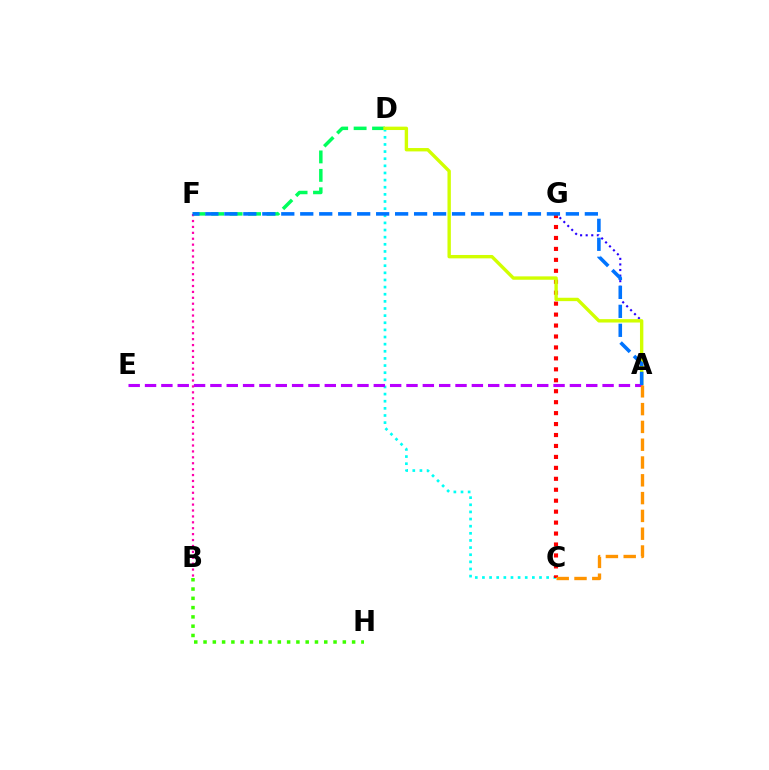{('A', 'G'): [{'color': '#2500ff', 'line_style': 'dotted', 'thickness': 1.52}], ('D', 'F'): [{'color': '#00ff5c', 'line_style': 'dashed', 'thickness': 2.51}], ('C', 'D'): [{'color': '#00fff6', 'line_style': 'dotted', 'thickness': 1.94}], ('C', 'G'): [{'color': '#ff0000', 'line_style': 'dotted', 'thickness': 2.97}], ('A', 'D'): [{'color': '#d1ff00', 'line_style': 'solid', 'thickness': 2.43}], ('A', 'E'): [{'color': '#b900ff', 'line_style': 'dashed', 'thickness': 2.22}], ('B', 'F'): [{'color': '#ff00ac', 'line_style': 'dotted', 'thickness': 1.61}], ('A', 'F'): [{'color': '#0074ff', 'line_style': 'dashed', 'thickness': 2.58}], ('B', 'H'): [{'color': '#3dff00', 'line_style': 'dotted', 'thickness': 2.52}], ('A', 'C'): [{'color': '#ff9400', 'line_style': 'dashed', 'thickness': 2.42}]}